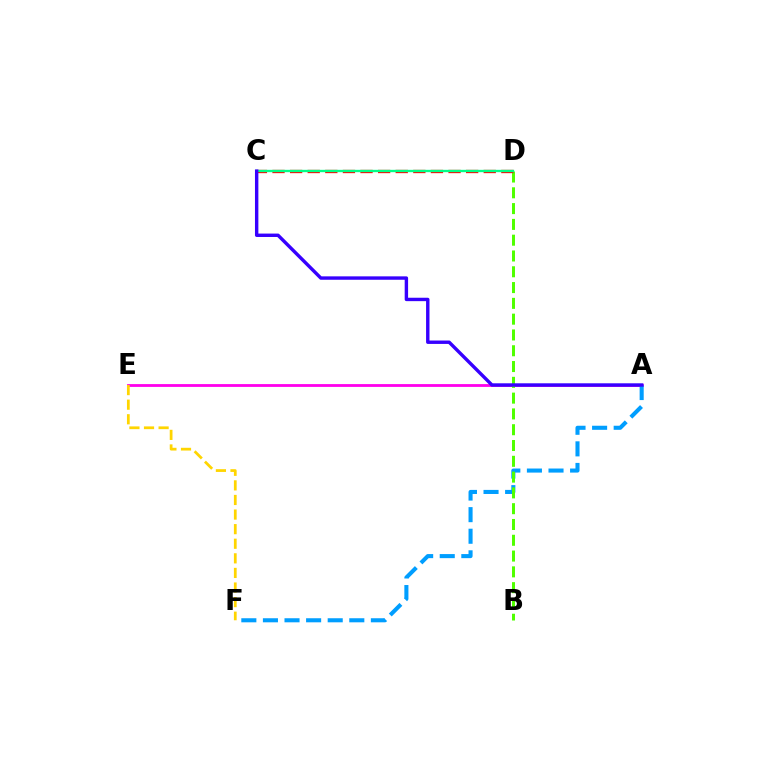{('A', 'E'): [{'color': '#ff00ed', 'line_style': 'solid', 'thickness': 2.02}], ('A', 'F'): [{'color': '#009eff', 'line_style': 'dashed', 'thickness': 2.93}], ('B', 'D'): [{'color': '#4fff00', 'line_style': 'dashed', 'thickness': 2.15}], ('C', 'D'): [{'color': '#ff0000', 'line_style': 'dashed', 'thickness': 2.39}, {'color': '#00ff86', 'line_style': 'solid', 'thickness': 1.69}], ('A', 'C'): [{'color': '#3700ff', 'line_style': 'solid', 'thickness': 2.45}], ('E', 'F'): [{'color': '#ffd500', 'line_style': 'dashed', 'thickness': 1.98}]}